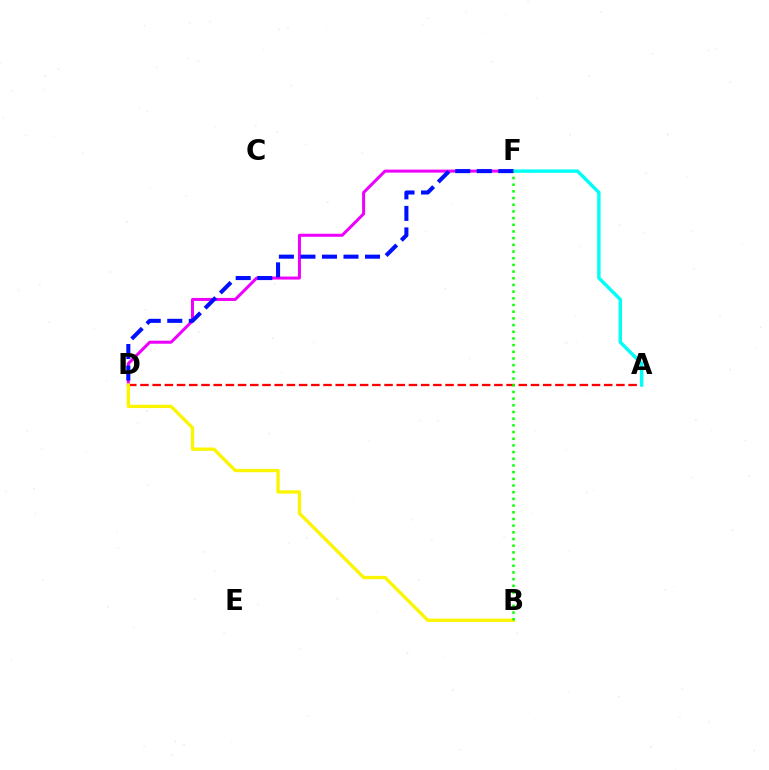{('A', 'D'): [{'color': '#ff0000', 'line_style': 'dashed', 'thickness': 1.66}], ('D', 'F'): [{'color': '#ee00ff', 'line_style': 'solid', 'thickness': 2.17}, {'color': '#0010ff', 'line_style': 'dashed', 'thickness': 2.93}], ('B', 'D'): [{'color': '#fcf500', 'line_style': 'solid', 'thickness': 2.38}], ('A', 'F'): [{'color': '#00fff6', 'line_style': 'solid', 'thickness': 2.45}], ('B', 'F'): [{'color': '#08ff00', 'line_style': 'dotted', 'thickness': 1.82}]}